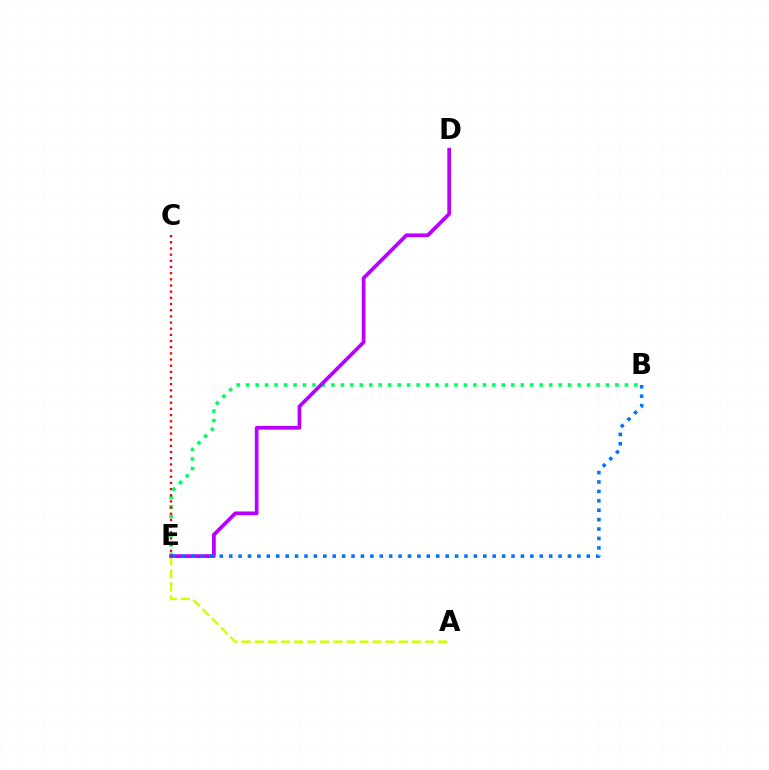{('B', 'E'): [{'color': '#00ff5c', 'line_style': 'dotted', 'thickness': 2.57}, {'color': '#0074ff', 'line_style': 'dotted', 'thickness': 2.56}], ('A', 'E'): [{'color': '#d1ff00', 'line_style': 'dashed', 'thickness': 1.78}], ('C', 'E'): [{'color': '#ff0000', 'line_style': 'dotted', 'thickness': 1.68}], ('D', 'E'): [{'color': '#b900ff', 'line_style': 'solid', 'thickness': 2.67}]}